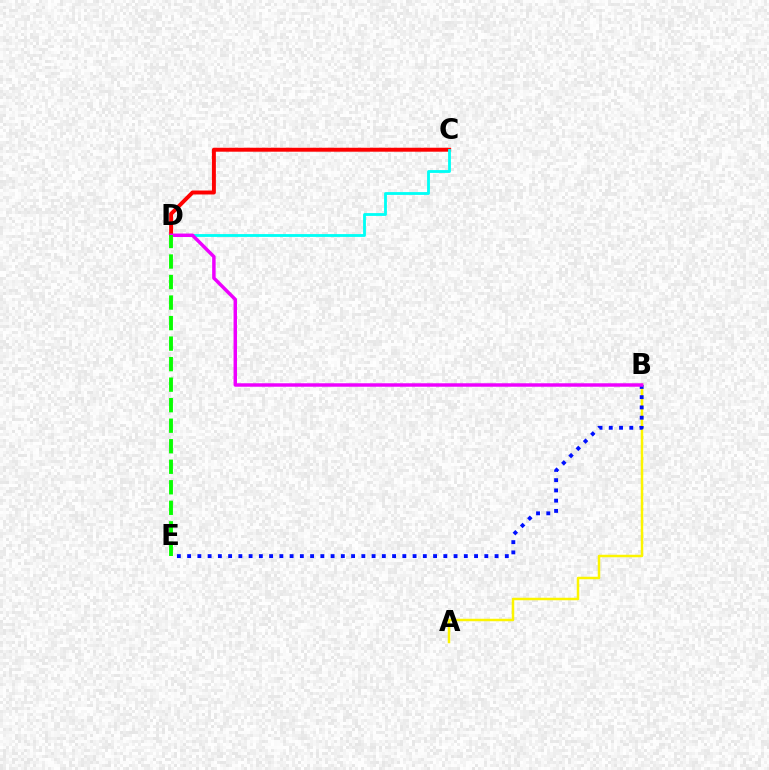{('C', 'D'): [{'color': '#ff0000', 'line_style': 'solid', 'thickness': 2.85}, {'color': '#00fff6', 'line_style': 'solid', 'thickness': 2.04}], ('A', 'B'): [{'color': '#fcf500', 'line_style': 'solid', 'thickness': 1.8}], ('B', 'E'): [{'color': '#0010ff', 'line_style': 'dotted', 'thickness': 2.78}], ('B', 'D'): [{'color': '#ee00ff', 'line_style': 'solid', 'thickness': 2.49}], ('D', 'E'): [{'color': '#08ff00', 'line_style': 'dashed', 'thickness': 2.79}]}